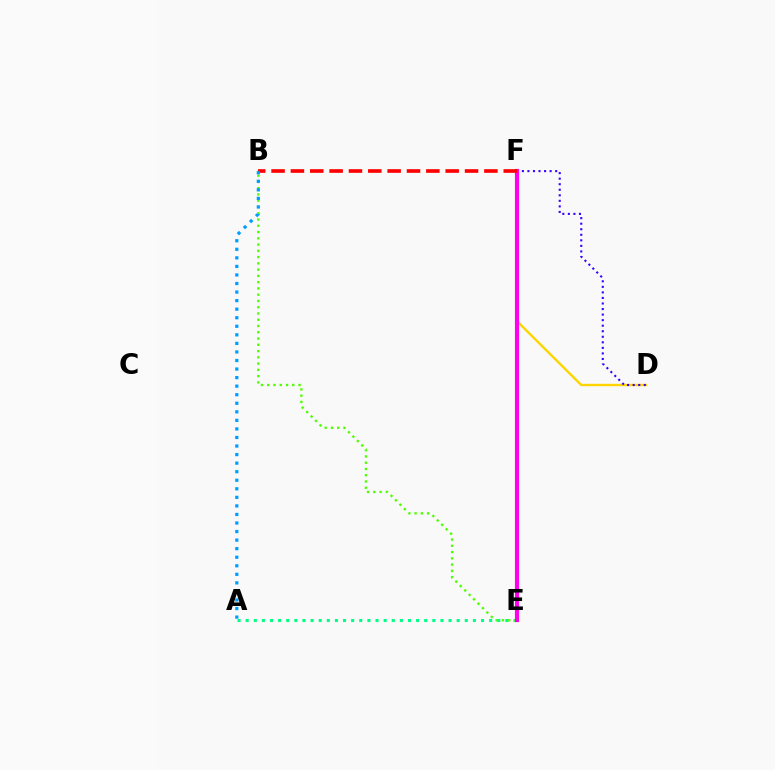{('D', 'F'): [{'color': '#ffd500', 'line_style': 'solid', 'thickness': 1.71}, {'color': '#3700ff', 'line_style': 'dotted', 'thickness': 1.51}], ('A', 'E'): [{'color': '#00ff86', 'line_style': 'dotted', 'thickness': 2.21}], ('B', 'E'): [{'color': '#4fff00', 'line_style': 'dotted', 'thickness': 1.7}], ('E', 'F'): [{'color': '#ff00ed', 'line_style': 'solid', 'thickness': 2.99}], ('B', 'F'): [{'color': '#ff0000', 'line_style': 'dashed', 'thickness': 2.63}], ('A', 'B'): [{'color': '#009eff', 'line_style': 'dotted', 'thickness': 2.32}]}